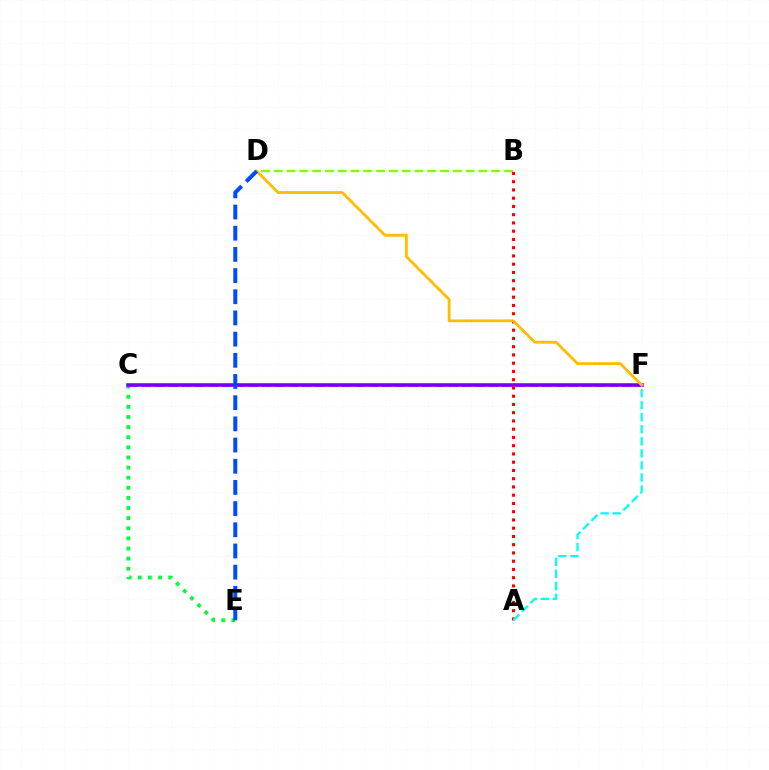{('C', 'E'): [{'color': '#00ff39', 'line_style': 'dotted', 'thickness': 2.75}], ('C', 'F'): [{'color': '#ff00cf', 'line_style': 'dashed', 'thickness': 1.81}, {'color': '#7200ff', 'line_style': 'solid', 'thickness': 2.56}], ('B', 'D'): [{'color': '#84ff00', 'line_style': 'dashed', 'thickness': 1.74}], ('A', 'B'): [{'color': '#ff0000', 'line_style': 'dotted', 'thickness': 2.24}], ('A', 'F'): [{'color': '#00fff6', 'line_style': 'dashed', 'thickness': 1.64}], ('D', 'F'): [{'color': '#ffbd00', 'line_style': 'solid', 'thickness': 2.03}], ('D', 'E'): [{'color': '#004bff', 'line_style': 'dashed', 'thickness': 2.88}]}